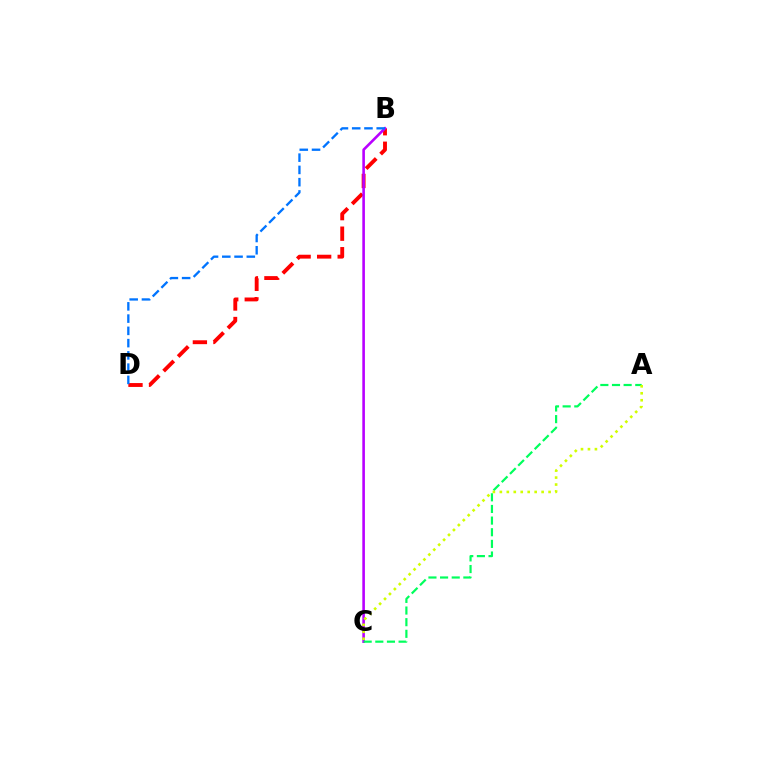{('B', 'D'): [{'color': '#ff0000', 'line_style': 'dashed', 'thickness': 2.79}, {'color': '#0074ff', 'line_style': 'dashed', 'thickness': 1.67}], ('B', 'C'): [{'color': '#b900ff', 'line_style': 'solid', 'thickness': 1.87}], ('A', 'C'): [{'color': '#00ff5c', 'line_style': 'dashed', 'thickness': 1.58}, {'color': '#d1ff00', 'line_style': 'dotted', 'thickness': 1.89}]}